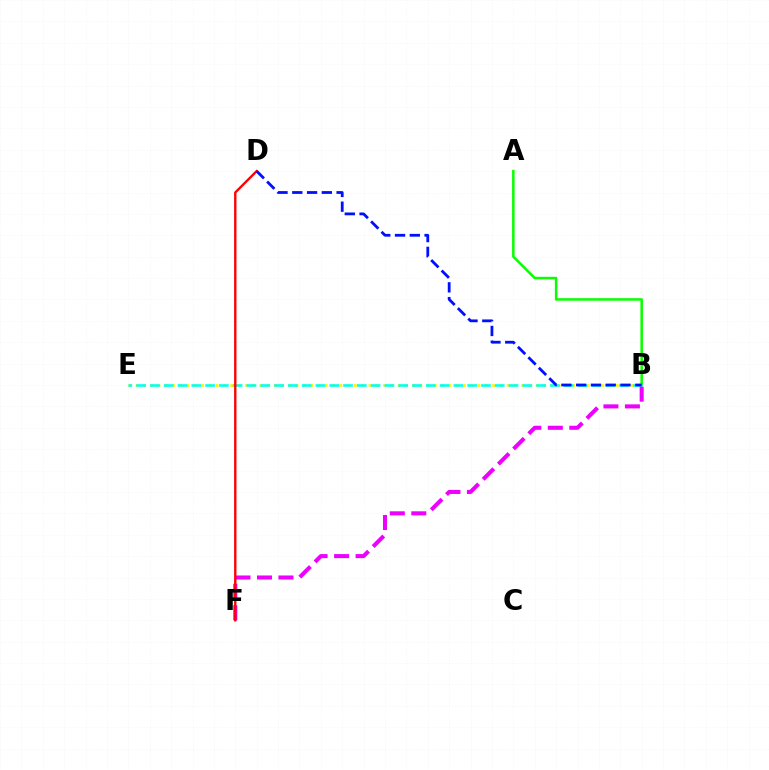{('B', 'E'): [{'color': '#fcf500', 'line_style': 'dotted', 'thickness': 1.98}, {'color': '#00fff6', 'line_style': 'dashed', 'thickness': 1.87}], ('A', 'B'): [{'color': '#08ff00', 'line_style': 'solid', 'thickness': 1.81}], ('B', 'F'): [{'color': '#ee00ff', 'line_style': 'dashed', 'thickness': 2.92}], ('D', 'F'): [{'color': '#ff0000', 'line_style': 'solid', 'thickness': 1.71}], ('B', 'D'): [{'color': '#0010ff', 'line_style': 'dashed', 'thickness': 2.01}]}